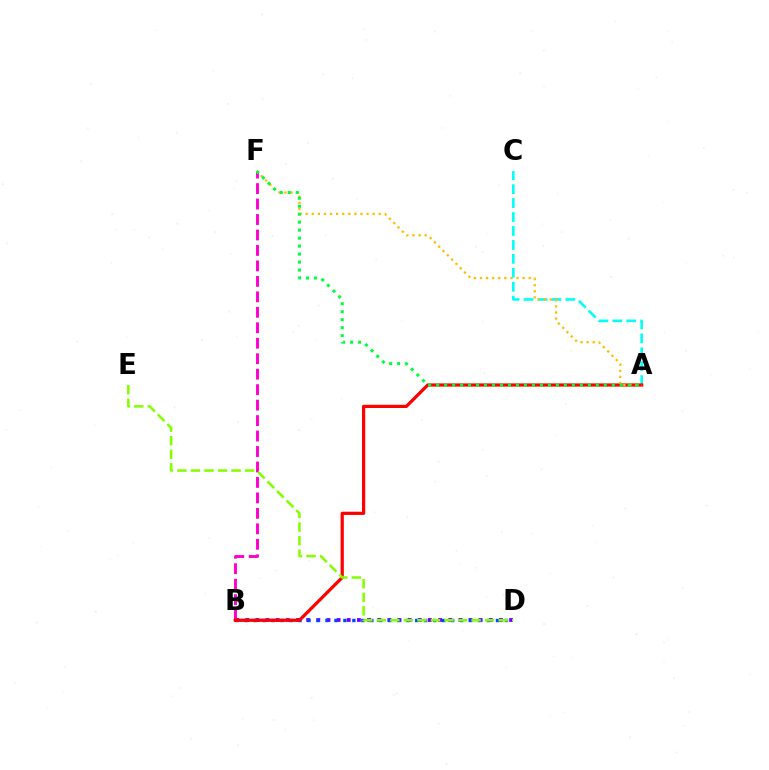{('B', 'D'): [{'color': '#7200ff', 'line_style': 'dotted', 'thickness': 2.76}, {'color': '#004bff', 'line_style': 'dotted', 'thickness': 2.44}], ('B', 'F'): [{'color': '#ff00cf', 'line_style': 'dashed', 'thickness': 2.1}], ('A', 'C'): [{'color': '#00fff6', 'line_style': 'dashed', 'thickness': 1.89}], ('A', 'B'): [{'color': '#ff0000', 'line_style': 'solid', 'thickness': 2.32}], ('A', 'F'): [{'color': '#ffbd00', 'line_style': 'dotted', 'thickness': 1.65}, {'color': '#00ff39', 'line_style': 'dotted', 'thickness': 2.17}], ('D', 'E'): [{'color': '#84ff00', 'line_style': 'dashed', 'thickness': 1.84}]}